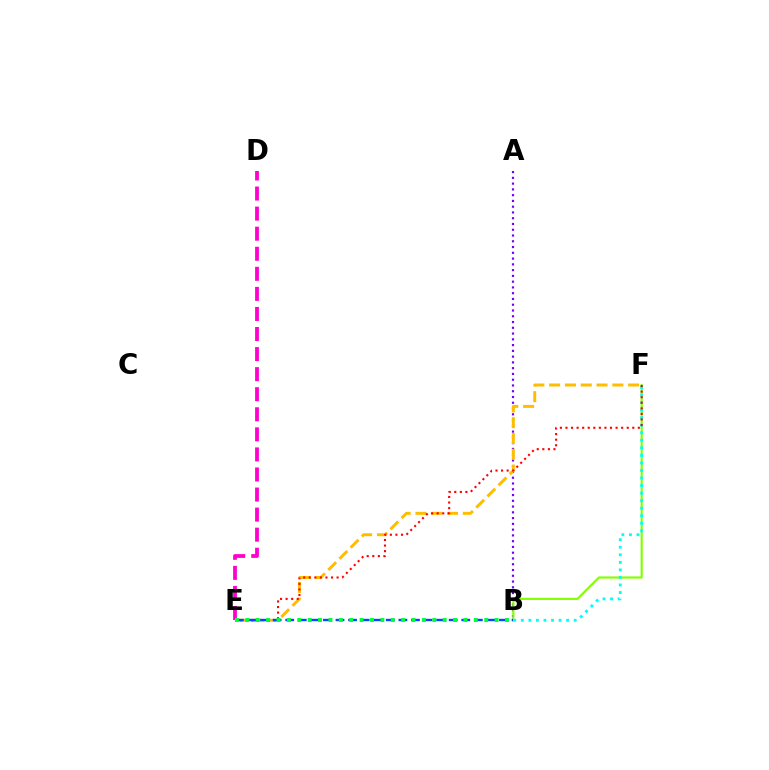{('A', 'B'): [{'color': '#7200ff', 'line_style': 'dotted', 'thickness': 1.57}], ('B', 'F'): [{'color': '#84ff00', 'line_style': 'solid', 'thickness': 1.55}, {'color': '#00fff6', 'line_style': 'dotted', 'thickness': 2.05}], ('E', 'F'): [{'color': '#ffbd00', 'line_style': 'dashed', 'thickness': 2.15}, {'color': '#ff0000', 'line_style': 'dotted', 'thickness': 1.51}], ('B', 'E'): [{'color': '#004bff', 'line_style': 'dashed', 'thickness': 1.71}, {'color': '#00ff39', 'line_style': 'dotted', 'thickness': 2.82}], ('D', 'E'): [{'color': '#ff00cf', 'line_style': 'dashed', 'thickness': 2.73}]}